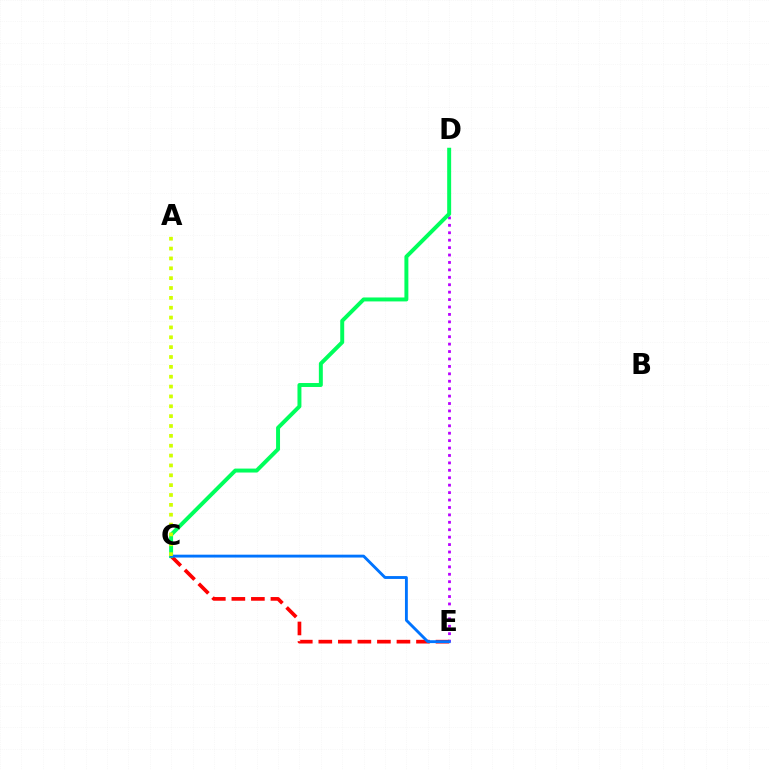{('D', 'E'): [{'color': '#b900ff', 'line_style': 'dotted', 'thickness': 2.02}], ('C', 'E'): [{'color': '#ff0000', 'line_style': 'dashed', 'thickness': 2.65}, {'color': '#0074ff', 'line_style': 'solid', 'thickness': 2.06}], ('C', 'D'): [{'color': '#00ff5c', 'line_style': 'solid', 'thickness': 2.85}], ('A', 'C'): [{'color': '#d1ff00', 'line_style': 'dotted', 'thickness': 2.68}]}